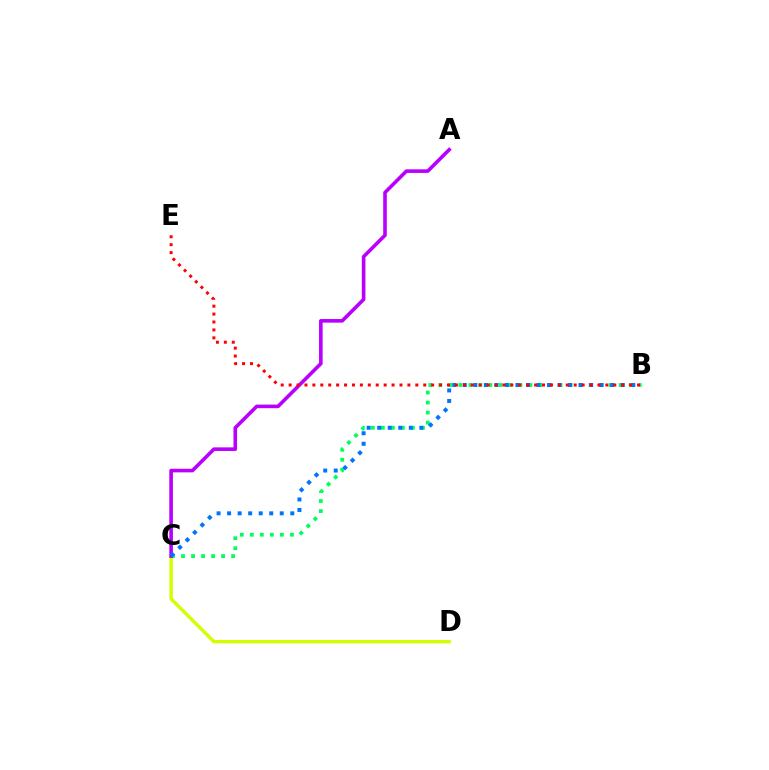{('C', 'D'): [{'color': '#d1ff00', 'line_style': 'solid', 'thickness': 2.44}], ('B', 'C'): [{'color': '#00ff5c', 'line_style': 'dotted', 'thickness': 2.72}, {'color': '#0074ff', 'line_style': 'dotted', 'thickness': 2.86}], ('A', 'C'): [{'color': '#b900ff', 'line_style': 'solid', 'thickness': 2.6}], ('B', 'E'): [{'color': '#ff0000', 'line_style': 'dotted', 'thickness': 2.15}]}